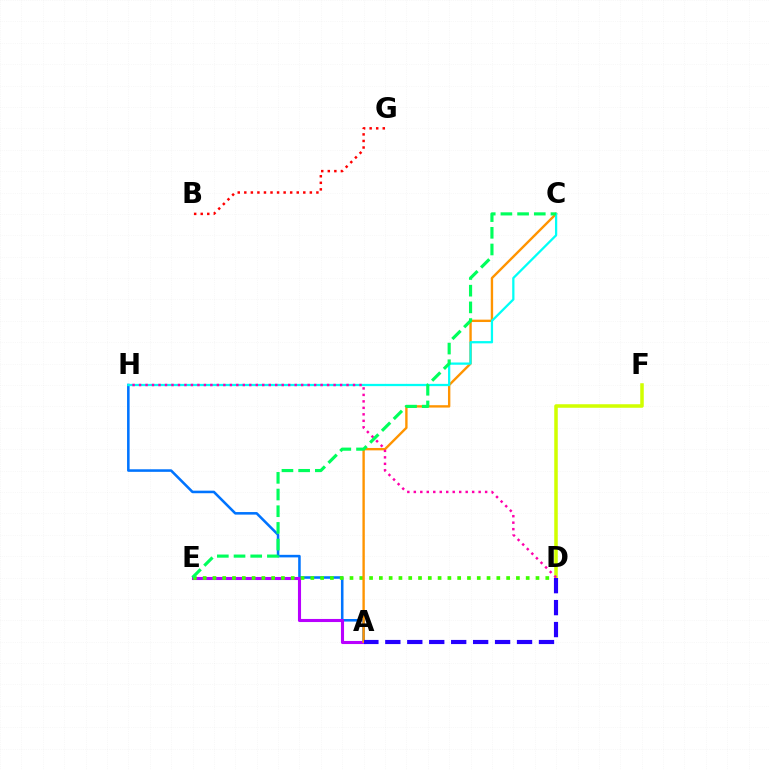{('A', 'H'): [{'color': '#0074ff', 'line_style': 'solid', 'thickness': 1.84}], ('A', 'E'): [{'color': '#b900ff', 'line_style': 'solid', 'thickness': 2.22}], ('D', 'E'): [{'color': '#3dff00', 'line_style': 'dotted', 'thickness': 2.66}], ('B', 'G'): [{'color': '#ff0000', 'line_style': 'dotted', 'thickness': 1.78}], ('A', 'C'): [{'color': '#ff9400', 'line_style': 'solid', 'thickness': 1.71}], ('C', 'H'): [{'color': '#00fff6', 'line_style': 'solid', 'thickness': 1.63}], ('D', 'F'): [{'color': '#d1ff00', 'line_style': 'solid', 'thickness': 2.54}], ('D', 'H'): [{'color': '#ff00ac', 'line_style': 'dotted', 'thickness': 1.76}], ('A', 'D'): [{'color': '#2500ff', 'line_style': 'dashed', 'thickness': 2.98}], ('C', 'E'): [{'color': '#00ff5c', 'line_style': 'dashed', 'thickness': 2.27}]}